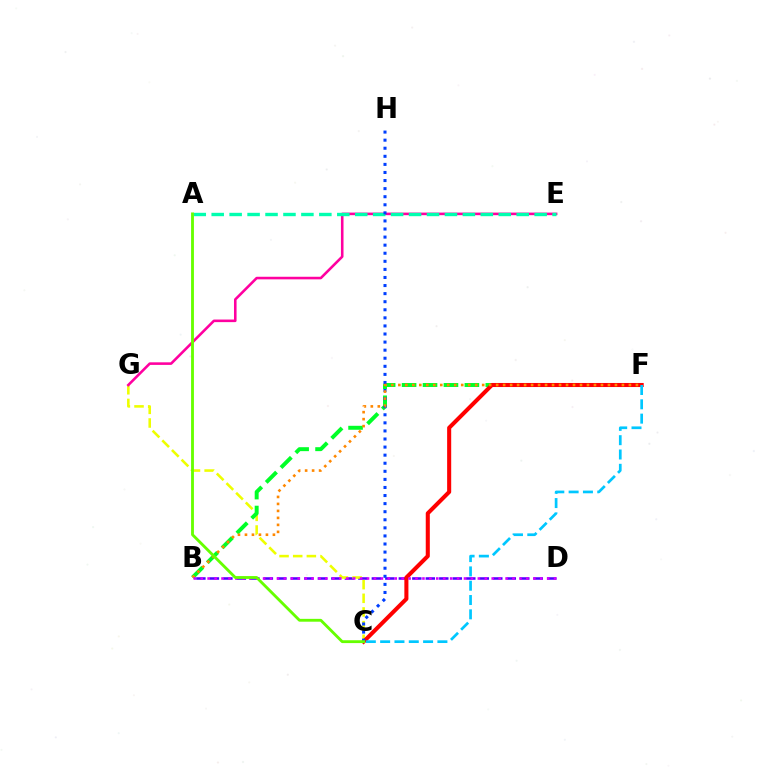{('B', 'D'): [{'color': '#4f00ff', 'line_style': 'dashed', 'thickness': 1.83}, {'color': '#d600ff', 'line_style': 'dotted', 'thickness': 1.88}], ('C', 'G'): [{'color': '#eeff00', 'line_style': 'dashed', 'thickness': 1.85}], ('B', 'F'): [{'color': '#00ff27', 'line_style': 'dashed', 'thickness': 2.84}, {'color': '#ff8800', 'line_style': 'dotted', 'thickness': 1.9}], ('E', 'G'): [{'color': '#ff00a0', 'line_style': 'solid', 'thickness': 1.86}], ('A', 'E'): [{'color': '#00ffaf', 'line_style': 'dashed', 'thickness': 2.44}], ('C', 'F'): [{'color': '#ff0000', 'line_style': 'solid', 'thickness': 2.92}, {'color': '#00c7ff', 'line_style': 'dashed', 'thickness': 1.94}], ('C', 'H'): [{'color': '#003fff', 'line_style': 'dotted', 'thickness': 2.19}], ('A', 'C'): [{'color': '#66ff00', 'line_style': 'solid', 'thickness': 2.05}]}